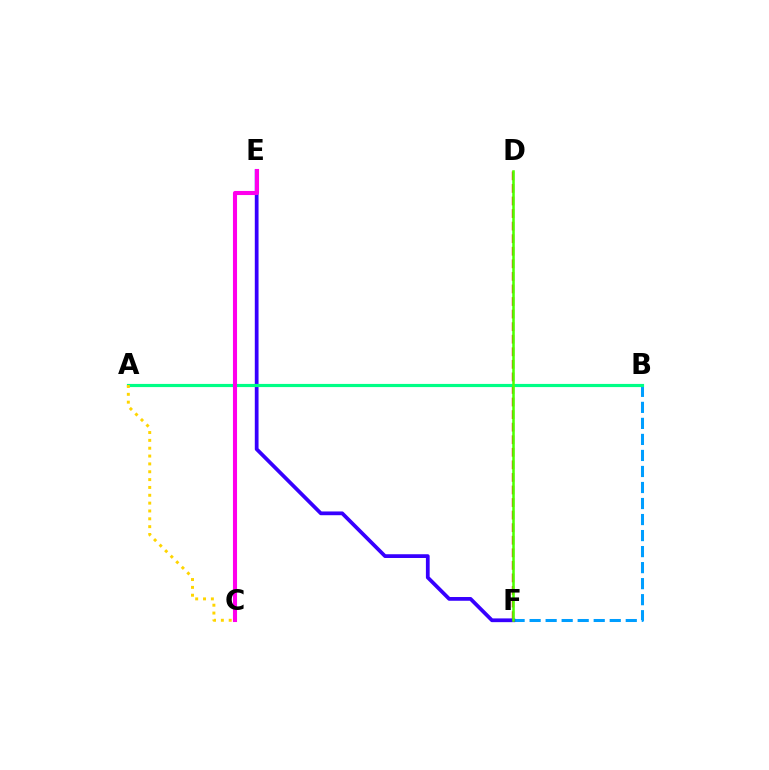{('D', 'F'): [{'color': '#ff0000', 'line_style': 'dashed', 'thickness': 1.71}, {'color': '#4fff00', 'line_style': 'solid', 'thickness': 1.83}], ('B', 'F'): [{'color': '#009eff', 'line_style': 'dashed', 'thickness': 2.18}], ('E', 'F'): [{'color': '#3700ff', 'line_style': 'solid', 'thickness': 2.7}], ('A', 'B'): [{'color': '#00ff86', 'line_style': 'solid', 'thickness': 2.28}], ('A', 'C'): [{'color': '#ffd500', 'line_style': 'dotted', 'thickness': 2.13}], ('C', 'E'): [{'color': '#ff00ed', 'line_style': 'solid', 'thickness': 2.94}]}